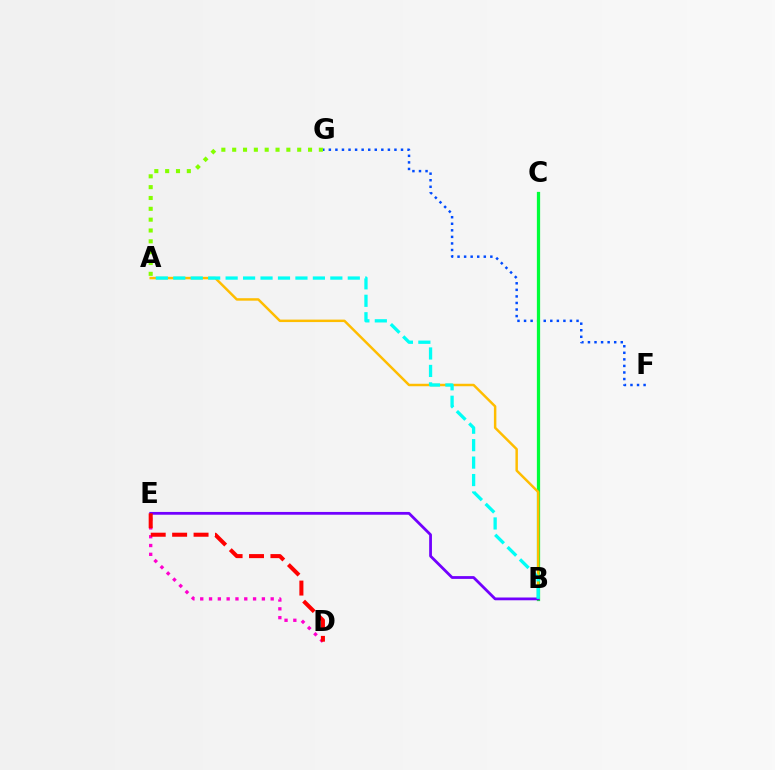{('F', 'G'): [{'color': '#004bff', 'line_style': 'dotted', 'thickness': 1.78}], ('A', 'G'): [{'color': '#84ff00', 'line_style': 'dotted', 'thickness': 2.94}], ('B', 'C'): [{'color': '#00ff39', 'line_style': 'solid', 'thickness': 2.34}], ('A', 'B'): [{'color': '#ffbd00', 'line_style': 'solid', 'thickness': 1.77}, {'color': '#00fff6', 'line_style': 'dashed', 'thickness': 2.37}], ('B', 'E'): [{'color': '#7200ff', 'line_style': 'solid', 'thickness': 2.0}], ('D', 'E'): [{'color': '#ff00cf', 'line_style': 'dotted', 'thickness': 2.39}, {'color': '#ff0000', 'line_style': 'dashed', 'thickness': 2.91}]}